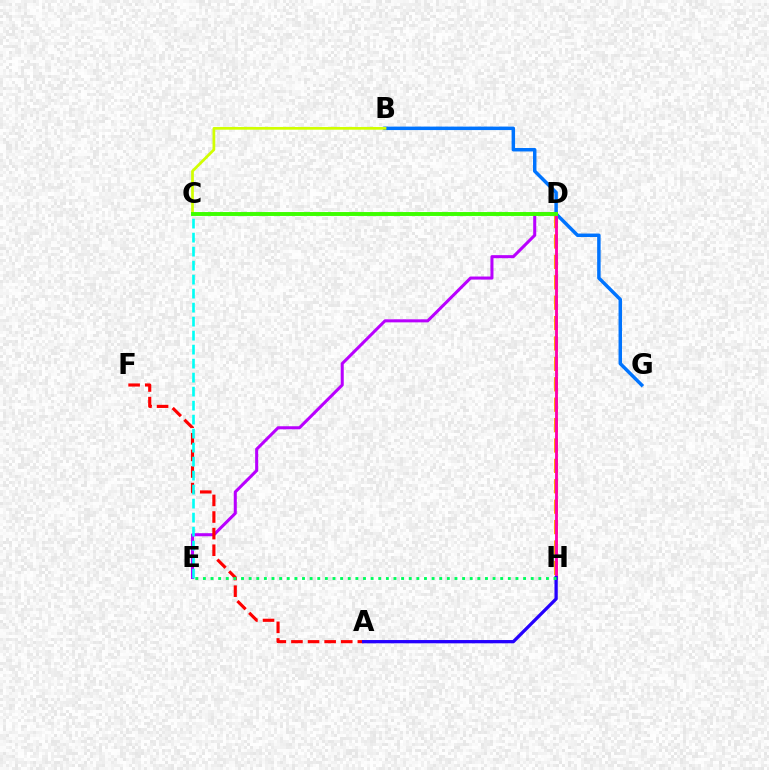{('D', 'E'): [{'color': '#b900ff', 'line_style': 'solid', 'thickness': 2.19}], ('A', 'F'): [{'color': '#ff0000', 'line_style': 'dashed', 'thickness': 2.26}], ('B', 'G'): [{'color': '#0074ff', 'line_style': 'solid', 'thickness': 2.5}], ('D', 'H'): [{'color': '#ff9400', 'line_style': 'dashed', 'thickness': 2.77}, {'color': '#ff00ac', 'line_style': 'solid', 'thickness': 2.06}], ('C', 'E'): [{'color': '#00fff6', 'line_style': 'dashed', 'thickness': 1.9}], ('A', 'H'): [{'color': '#2500ff', 'line_style': 'solid', 'thickness': 2.36}], ('E', 'H'): [{'color': '#00ff5c', 'line_style': 'dotted', 'thickness': 2.07}], ('B', 'C'): [{'color': '#d1ff00', 'line_style': 'solid', 'thickness': 1.96}], ('C', 'D'): [{'color': '#3dff00', 'line_style': 'solid', 'thickness': 2.82}]}